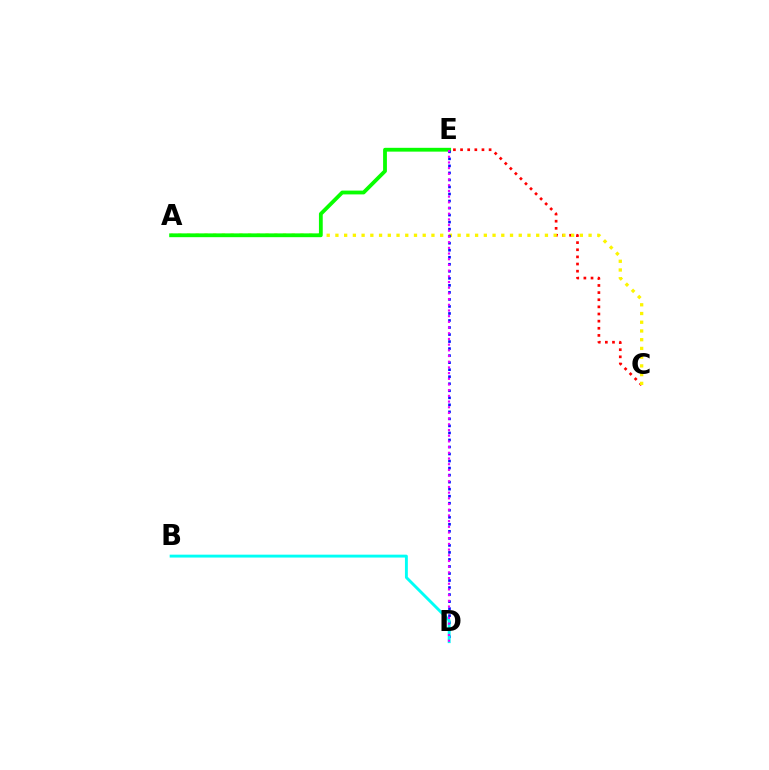{('C', 'E'): [{'color': '#ff0000', 'line_style': 'dotted', 'thickness': 1.94}], ('A', 'C'): [{'color': '#fcf500', 'line_style': 'dotted', 'thickness': 2.37}], ('A', 'E'): [{'color': '#08ff00', 'line_style': 'solid', 'thickness': 2.74}], ('D', 'E'): [{'color': '#0010ff', 'line_style': 'dotted', 'thickness': 1.91}, {'color': '#ee00ff', 'line_style': 'dotted', 'thickness': 1.55}], ('B', 'D'): [{'color': '#00fff6', 'line_style': 'solid', 'thickness': 2.08}]}